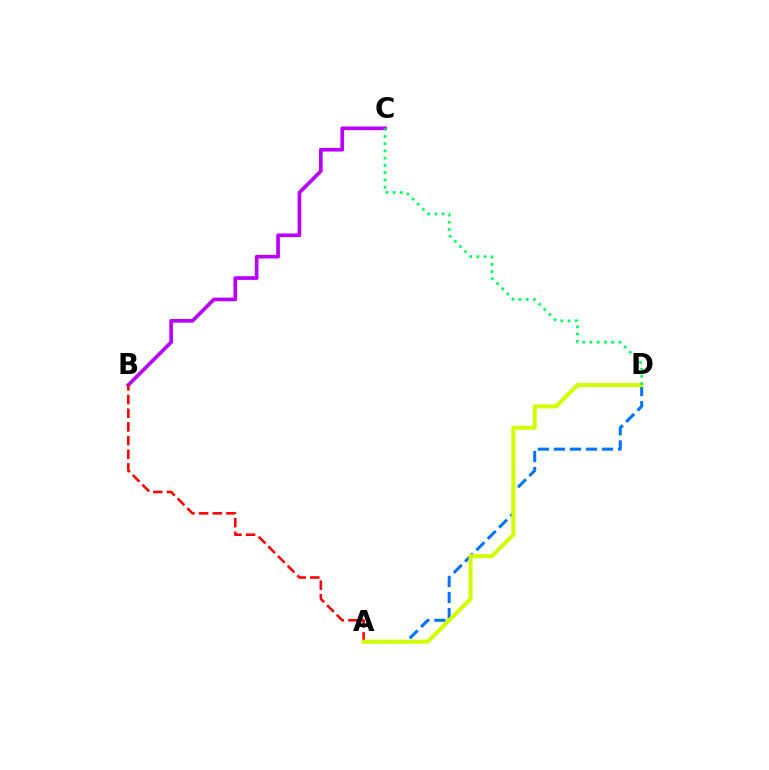{('A', 'D'): [{'color': '#0074ff', 'line_style': 'dashed', 'thickness': 2.18}, {'color': '#d1ff00', 'line_style': 'solid', 'thickness': 2.91}], ('B', 'C'): [{'color': '#b900ff', 'line_style': 'solid', 'thickness': 2.65}], ('A', 'B'): [{'color': '#ff0000', 'line_style': 'dashed', 'thickness': 1.86}], ('C', 'D'): [{'color': '#00ff5c', 'line_style': 'dotted', 'thickness': 1.97}]}